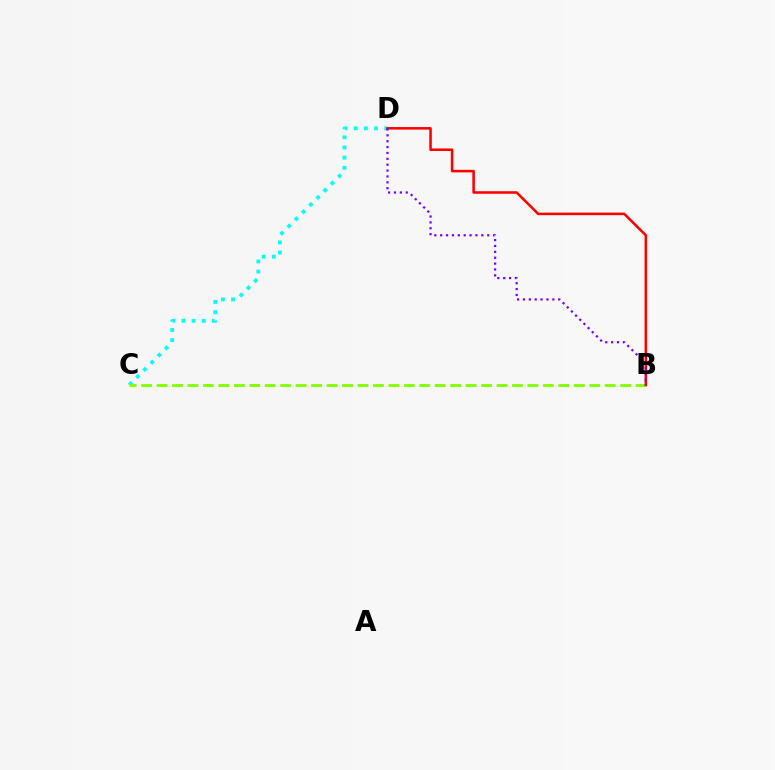{('C', 'D'): [{'color': '#00fff6', 'line_style': 'dotted', 'thickness': 2.76}], ('B', 'C'): [{'color': '#84ff00', 'line_style': 'dashed', 'thickness': 2.1}], ('B', 'D'): [{'color': '#ff0000', 'line_style': 'solid', 'thickness': 1.84}, {'color': '#7200ff', 'line_style': 'dotted', 'thickness': 1.6}]}